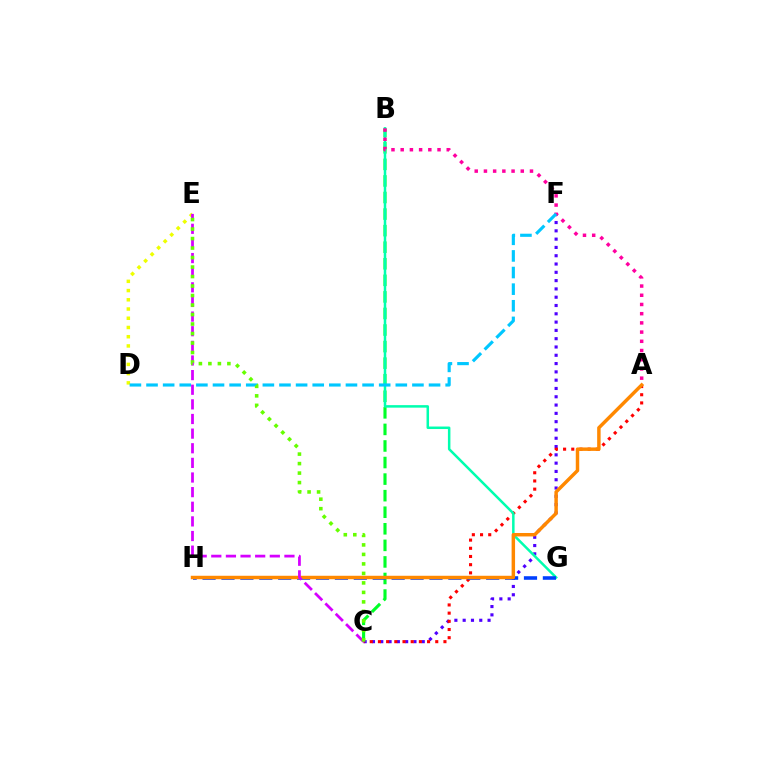{('B', 'C'): [{'color': '#00ff27', 'line_style': 'dashed', 'thickness': 2.25}], ('C', 'F'): [{'color': '#4f00ff', 'line_style': 'dotted', 'thickness': 2.25}], ('A', 'C'): [{'color': '#ff0000', 'line_style': 'dotted', 'thickness': 2.22}], ('B', 'G'): [{'color': '#00ffaf', 'line_style': 'solid', 'thickness': 1.8}], ('D', 'E'): [{'color': '#eeff00', 'line_style': 'dotted', 'thickness': 2.51}], ('A', 'B'): [{'color': '#ff00a0', 'line_style': 'dotted', 'thickness': 2.5}], ('D', 'F'): [{'color': '#00c7ff', 'line_style': 'dashed', 'thickness': 2.26}], ('G', 'H'): [{'color': '#003fff', 'line_style': 'dashed', 'thickness': 2.57}], ('A', 'H'): [{'color': '#ff8800', 'line_style': 'solid', 'thickness': 2.49}], ('C', 'E'): [{'color': '#d600ff', 'line_style': 'dashed', 'thickness': 1.99}, {'color': '#66ff00', 'line_style': 'dotted', 'thickness': 2.58}]}